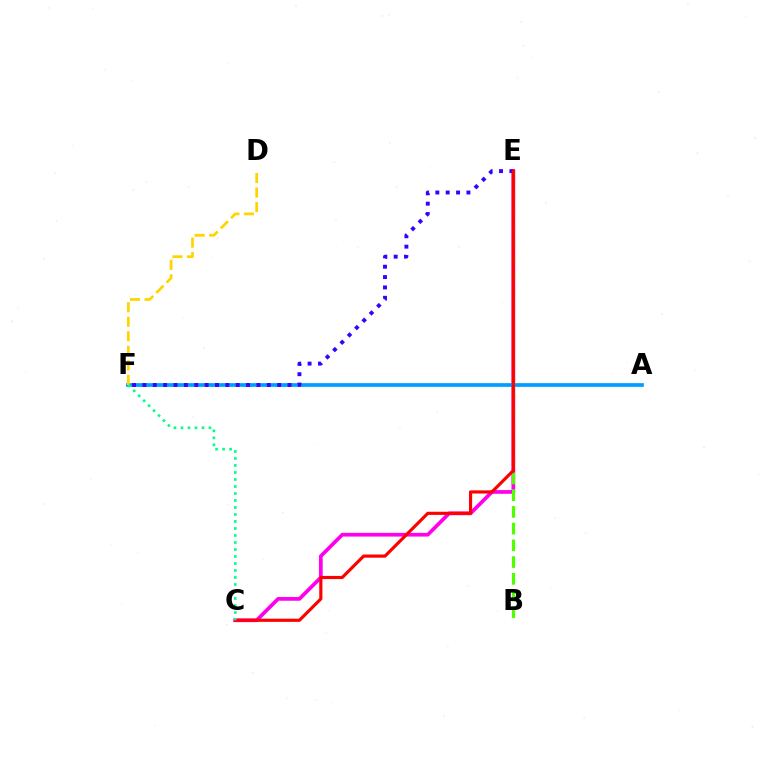{('C', 'E'): [{'color': '#ff00ed', 'line_style': 'solid', 'thickness': 2.67}, {'color': '#ff0000', 'line_style': 'solid', 'thickness': 2.27}], ('A', 'F'): [{'color': '#009eff', 'line_style': 'solid', 'thickness': 2.68}], ('B', 'E'): [{'color': '#4fff00', 'line_style': 'dashed', 'thickness': 2.27}], ('E', 'F'): [{'color': '#3700ff', 'line_style': 'dotted', 'thickness': 2.82}], ('D', 'F'): [{'color': '#ffd500', 'line_style': 'dashed', 'thickness': 1.97}], ('C', 'F'): [{'color': '#00ff86', 'line_style': 'dotted', 'thickness': 1.9}]}